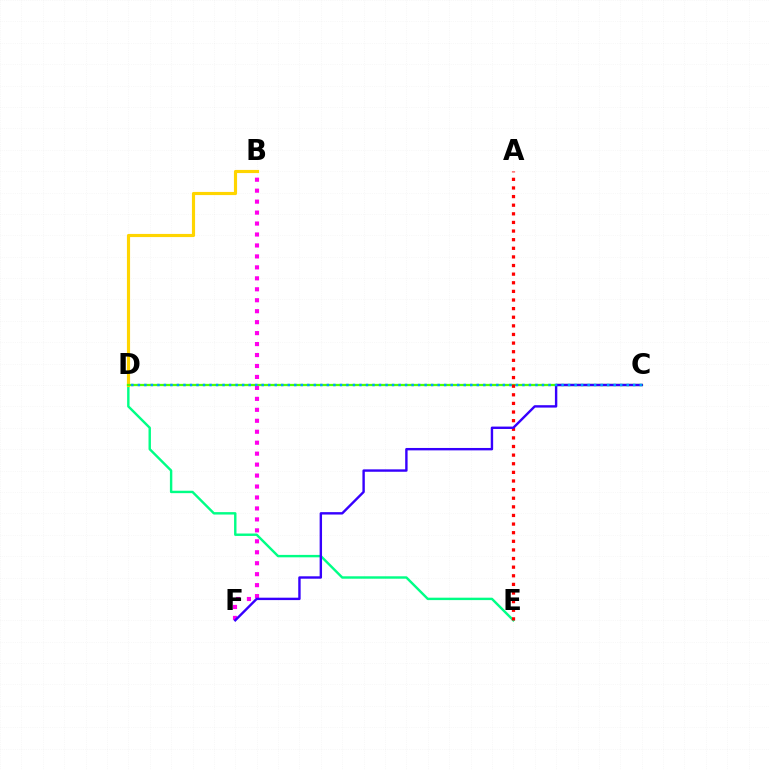{('D', 'E'): [{'color': '#00ff86', 'line_style': 'solid', 'thickness': 1.74}], ('B', 'D'): [{'color': '#ffd500', 'line_style': 'solid', 'thickness': 2.27}], ('C', 'D'): [{'color': '#4fff00', 'line_style': 'solid', 'thickness': 1.63}, {'color': '#009eff', 'line_style': 'dotted', 'thickness': 1.77}], ('B', 'F'): [{'color': '#ff00ed', 'line_style': 'dotted', 'thickness': 2.98}], ('A', 'E'): [{'color': '#ff0000', 'line_style': 'dotted', 'thickness': 2.34}], ('C', 'F'): [{'color': '#3700ff', 'line_style': 'solid', 'thickness': 1.73}]}